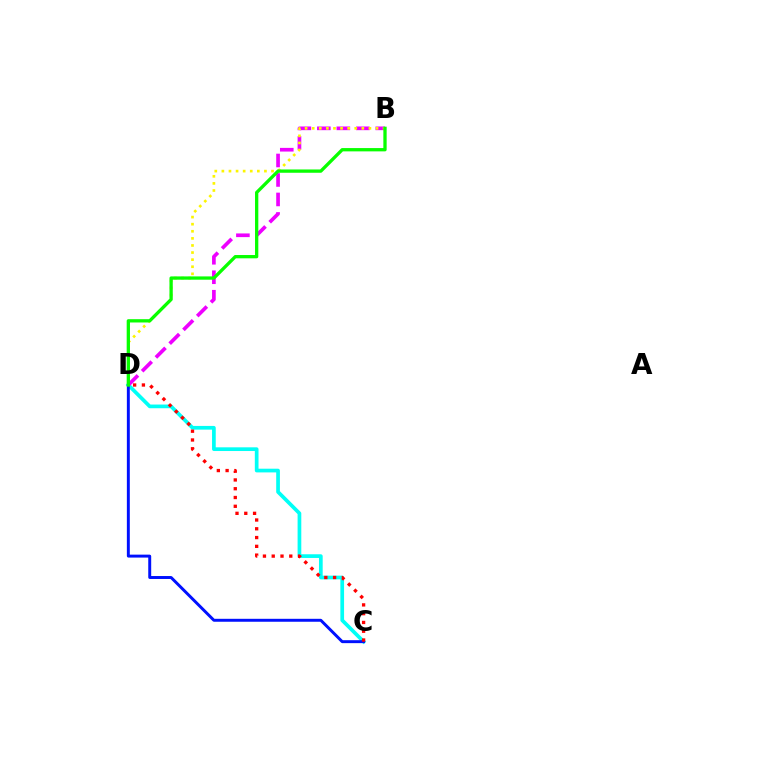{('C', 'D'): [{'color': '#00fff6', 'line_style': 'solid', 'thickness': 2.67}, {'color': '#0010ff', 'line_style': 'solid', 'thickness': 2.12}, {'color': '#ff0000', 'line_style': 'dotted', 'thickness': 2.38}], ('B', 'D'): [{'color': '#ee00ff', 'line_style': 'dashed', 'thickness': 2.65}, {'color': '#fcf500', 'line_style': 'dotted', 'thickness': 1.93}, {'color': '#08ff00', 'line_style': 'solid', 'thickness': 2.37}]}